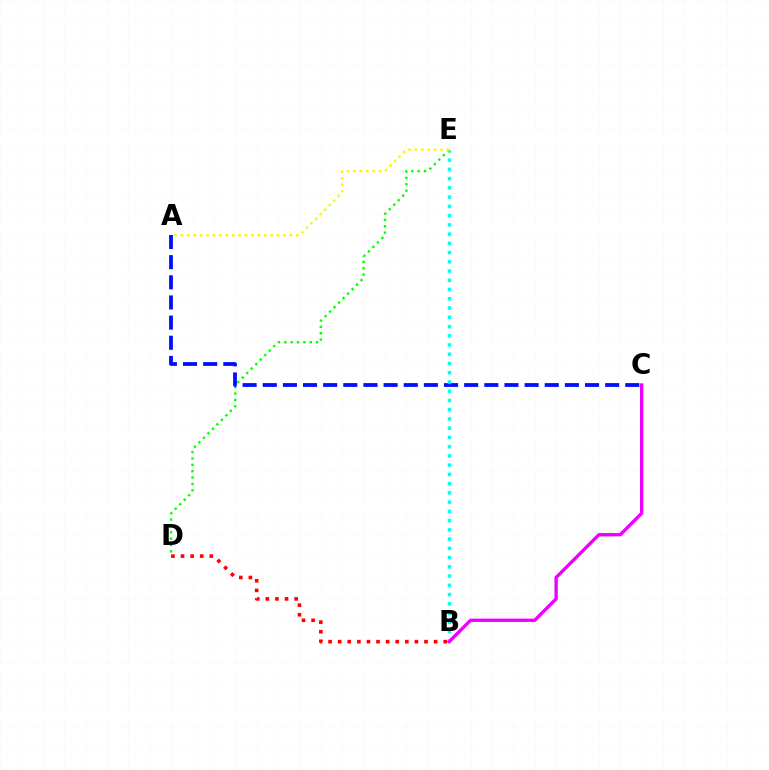{('D', 'E'): [{'color': '#08ff00', 'line_style': 'dotted', 'thickness': 1.73}], ('A', 'C'): [{'color': '#0010ff', 'line_style': 'dashed', 'thickness': 2.74}], ('B', 'E'): [{'color': '#00fff6', 'line_style': 'dotted', 'thickness': 2.51}], ('B', 'D'): [{'color': '#ff0000', 'line_style': 'dotted', 'thickness': 2.61}], ('B', 'C'): [{'color': '#ee00ff', 'line_style': 'solid', 'thickness': 2.4}], ('A', 'E'): [{'color': '#fcf500', 'line_style': 'dotted', 'thickness': 1.74}]}